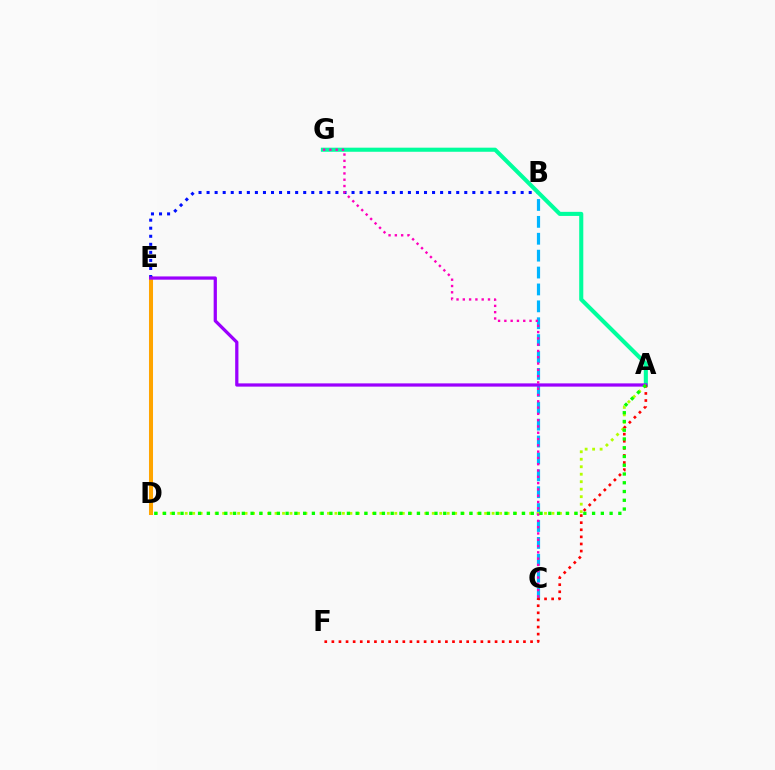{('D', 'E'): [{'color': '#ffa500', 'line_style': 'solid', 'thickness': 2.91}], ('B', 'E'): [{'color': '#0010ff', 'line_style': 'dotted', 'thickness': 2.19}], ('B', 'C'): [{'color': '#00b5ff', 'line_style': 'dashed', 'thickness': 2.3}], ('A', 'G'): [{'color': '#00ff9d', 'line_style': 'solid', 'thickness': 2.94}], ('A', 'E'): [{'color': '#9b00ff', 'line_style': 'solid', 'thickness': 2.34}], ('A', 'D'): [{'color': '#b3ff00', 'line_style': 'dotted', 'thickness': 2.03}, {'color': '#08ff00', 'line_style': 'dotted', 'thickness': 2.38}], ('A', 'F'): [{'color': '#ff0000', 'line_style': 'dotted', 'thickness': 1.93}], ('C', 'G'): [{'color': '#ff00bd', 'line_style': 'dotted', 'thickness': 1.71}]}